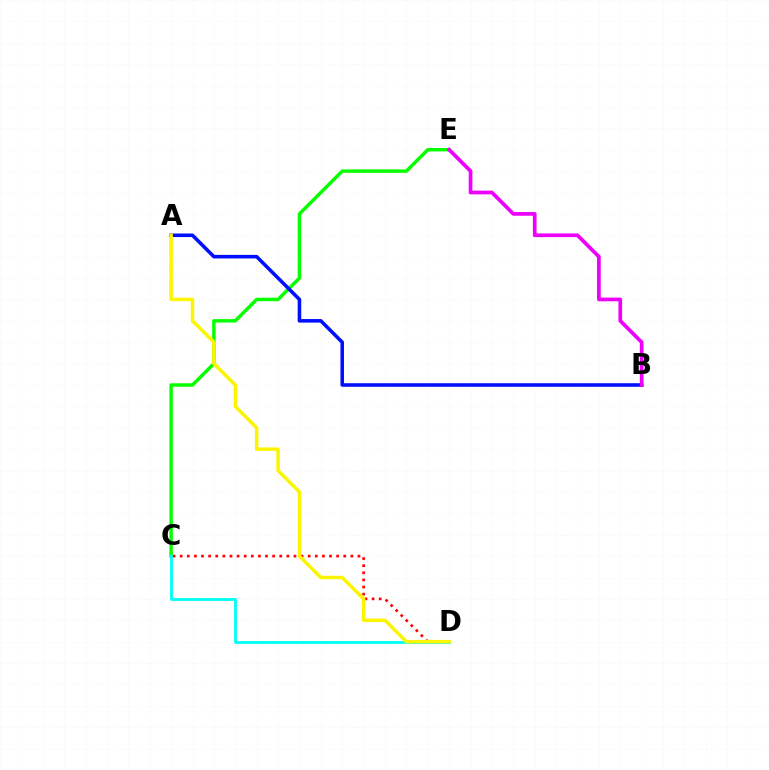{('C', 'E'): [{'color': '#08ff00', 'line_style': 'solid', 'thickness': 2.49}], ('C', 'D'): [{'color': '#ff0000', 'line_style': 'dotted', 'thickness': 1.93}, {'color': '#00fff6', 'line_style': 'solid', 'thickness': 2.02}], ('A', 'B'): [{'color': '#0010ff', 'line_style': 'solid', 'thickness': 2.56}], ('B', 'E'): [{'color': '#ee00ff', 'line_style': 'solid', 'thickness': 2.67}], ('A', 'D'): [{'color': '#fcf500', 'line_style': 'solid', 'thickness': 2.51}]}